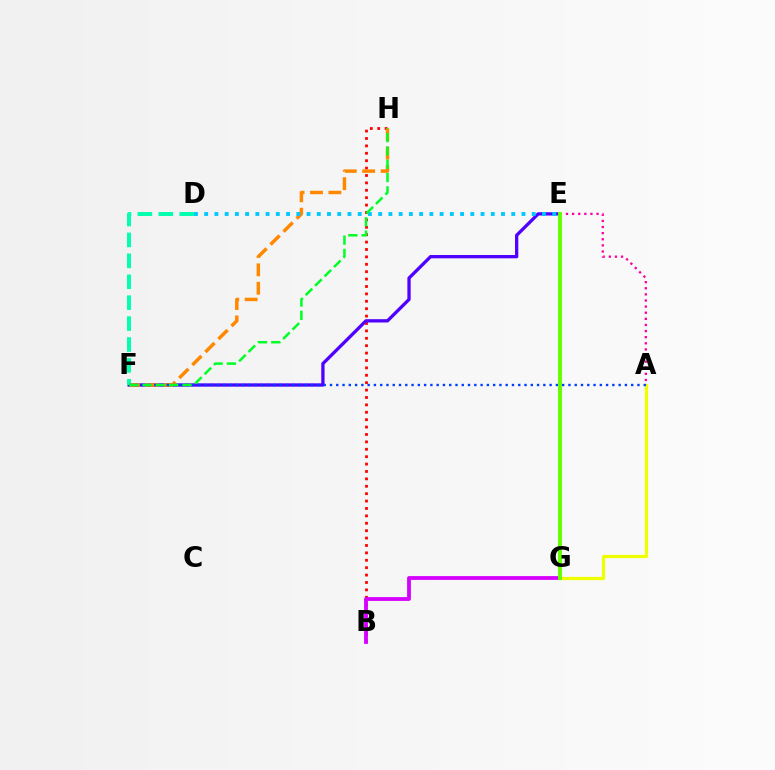{('B', 'H'): [{'color': '#ff0000', 'line_style': 'dotted', 'thickness': 2.01}], ('E', 'F'): [{'color': '#4f00ff', 'line_style': 'solid', 'thickness': 2.37}], ('A', 'G'): [{'color': '#eeff00', 'line_style': 'solid', 'thickness': 2.34}], ('B', 'G'): [{'color': '#d600ff', 'line_style': 'solid', 'thickness': 2.74}], ('F', 'H'): [{'color': '#ff8800', 'line_style': 'dashed', 'thickness': 2.5}, {'color': '#00ff27', 'line_style': 'dashed', 'thickness': 1.81}], ('A', 'E'): [{'color': '#ff00a0', 'line_style': 'dotted', 'thickness': 1.66}], ('D', 'F'): [{'color': '#00ffaf', 'line_style': 'dashed', 'thickness': 2.84}], ('D', 'E'): [{'color': '#00c7ff', 'line_style': 'dotted', 'thickness': 2.78}], ('A', 'F'): [{'color': '#003fff', 'line_style': 'dotted', 'thickness': 1.7}], ('E', 'G'): [{'color': '#66ff00', 'line_style': 'solid', 'thickness': 2.85}]}